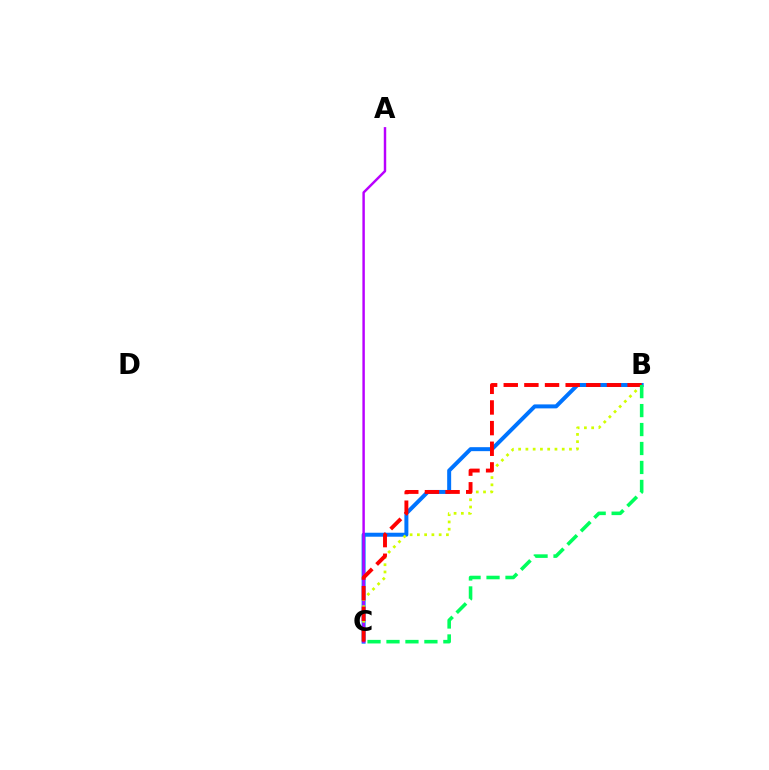{('B', 'C'): [{'color': '#0074ff', 'line_style': 'solid', 'thickness': 2.86}, {'color': '#d1ff00', 'line_style': 'dotted', 'thickness': 1.97}, {'color': '#ff0000', 'line_style': 'dashed', 'thickness': 2.8}, {'color': '#00ff5c', 'line_style': 'dashed', 'thickness': 2.58}], ('A', 'C'): [{'color': '#b900ff', 'line_style': 'solid', 'thickness': 1.76}]}